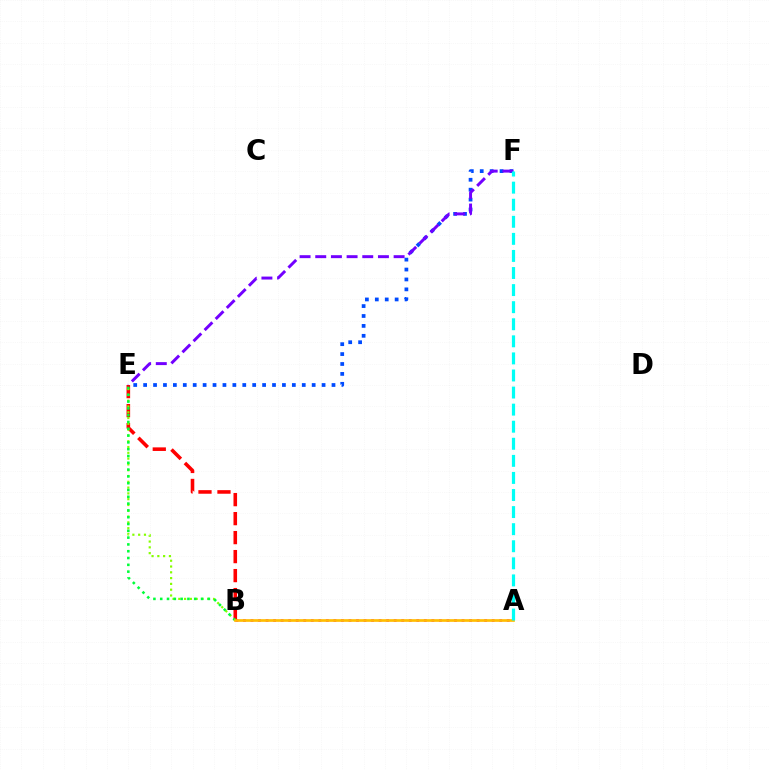{('A', 'B'): [{'color': '#ff00cf', 'line_style': 'dotted', 'thickness': 2.05}, {'color': '#ffbd00', 'line_style': 'solid', 'thickness': 1.94}], ('B', 'E'): [{'color': '#ff0000', 'line_style': 'dashed', 'thickness': 2.58}, {'color': '#84ff00', 'line_style': 'dotted', 'thickness': 1.57}, {'color': '#00ff39', 'line_style': 'dotted', 'thickness': 1.85}], ('E', 'F'): [{'color': '#004bff', 'line_style': 'dotted', 'thickness': 2.69}, {'color': '#7200ff', 'line_style': 'dashed', 'thickness': 2.13}], ('A', 'F'): [{'color': '#00fff6', 'line_style': 'dashed', 'thickness': 2.32}]}